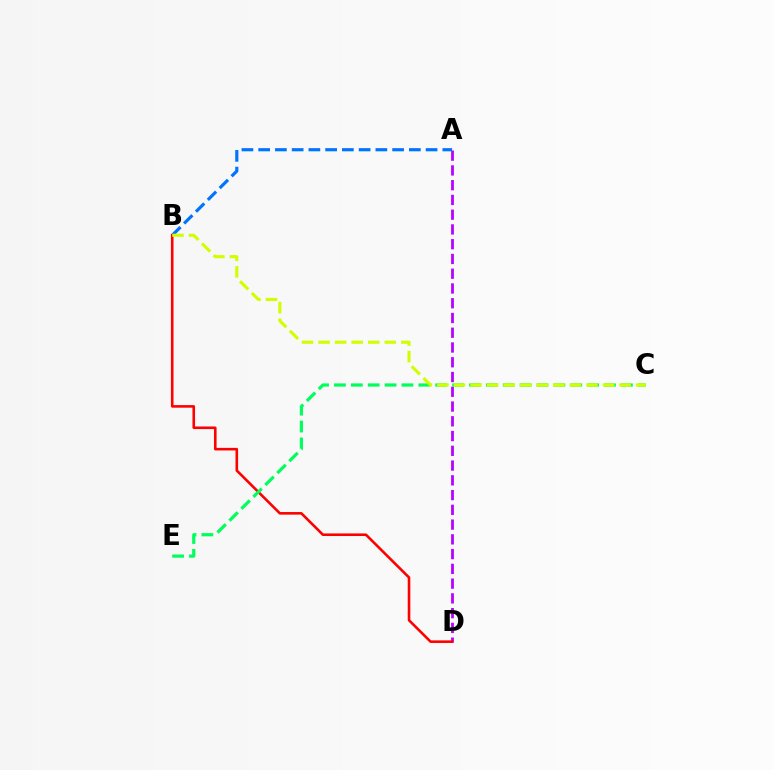{('A', 'D'): [{'color': '#b900ff', 'line_style': 'dashed', 'thickness': 2.0}], ('A', 'B'): [{'color': '#0074ff', 'line_style': 'dashed', 'thickness': 2.27}], ('B', 'D'): [{'color': '#ff0000', 'line_style': 'solid', 'thickness': 1.87}], ('C', 'E'): [{'color': '#00ff5c', 'line_style': 'dashed', 'thickness': 2.29}], ('B', 'C'): [{'color': '#d1ff00', 'line_style': 'dashed', 'thickness': 2.25}]}